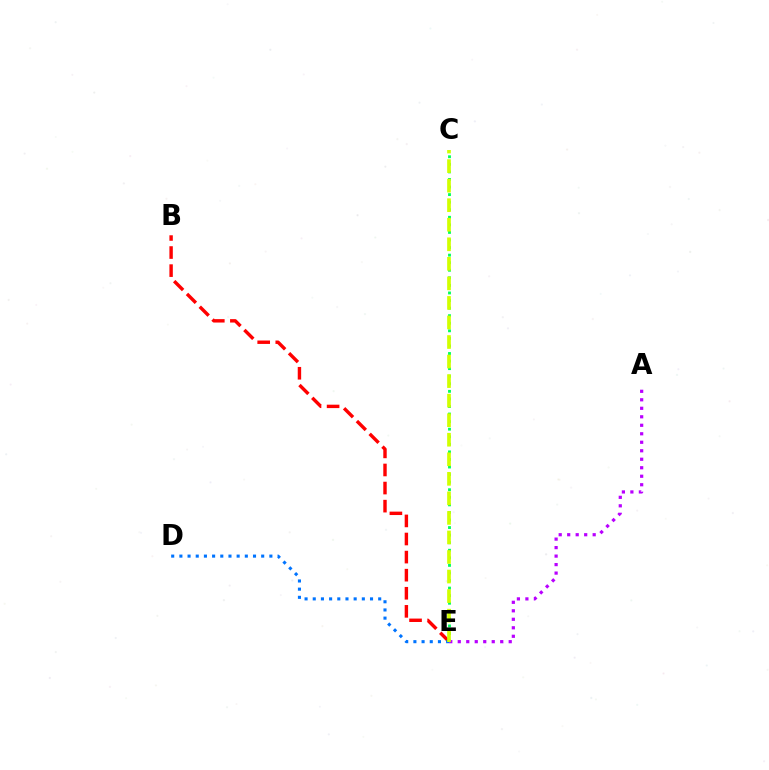{('B', 'E'): [{'color': '#ff0000', 'line_style': 'dashed', 'thickness': 2.46}], ('C', 'E'): [{'color': '#00ff5c', 'line_style': 'dotted', 'thickness': 2.06}, {'color': '#d1ff00', 'line_style': 'dashed', 'thickness': 2.66}], ('D', 'E'): [{'color': '#0074ff', 'line_style': 'dotted', 'thickness': 2.22}], ('A', 'E'): [{'color': '#b900ff', 'line_style': 'dotted', 'thickness': 2.31}]}